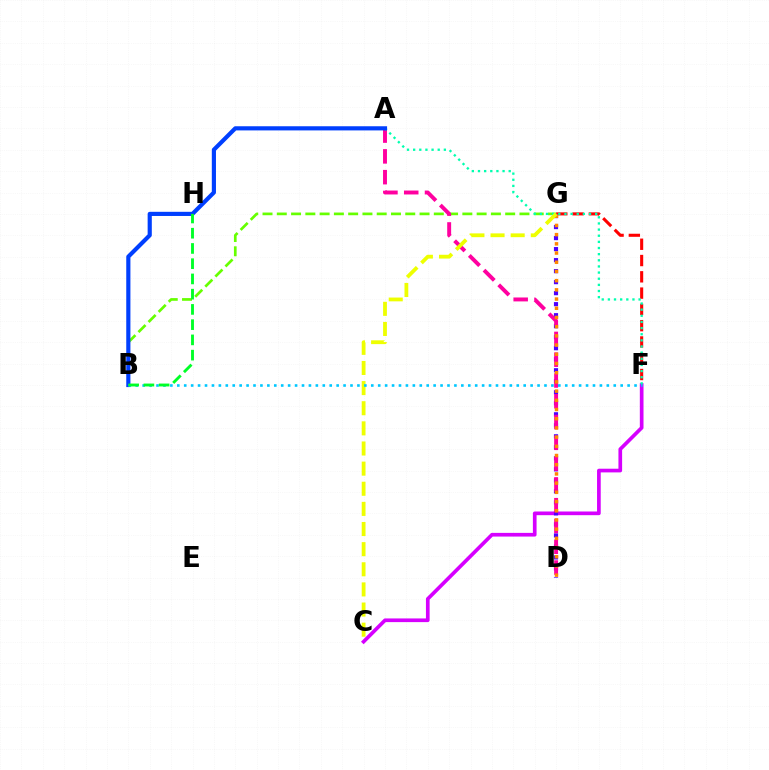{('C', 'F'): [{'color': '#d600ff', 'line_style': 'solid', 'thickness': 2.65}], ('F', 'G'): [{'color': '#ff0000', 'line_style': 'dashed', 'thickness': 2.21}], ('D', 'G'): [{'color': '#4f00ff', 'line_style': 'dotted', 'thickness': 2.99}, {'color': '#ff8800', 'line_style': 'dotted', 'thickness': 2.5}], ('B', 'G'): [{'color': '#66ff00', 'line_style': 'dashed', 'thickness': 1.94}], ('A', 'D'): [{'color': '#ff00a0', 'line_style': 'dashed', 'thickness': 2.82}], ('A', 'F'): [{'color': '#00ffaf', 'line_style': 'dotted', 'thickness': 1.67}], ('A', 'B'): [{'color': '#003fff', 'line_style': 'solid', 'thickness': 3.0}], ('C', 'G'): [{'color': '#eeff00', 'line_style': 'dashed', 'thickness': 2.73}], ('B', 'F'): [{'color': '#00c7ff', 'line_style': 'dotted', 'thickness': 1.88}], ('B', 'H'): [{'color': '#00ff27', 'line_style': 'dashed', 'thickness': 2.07}]}